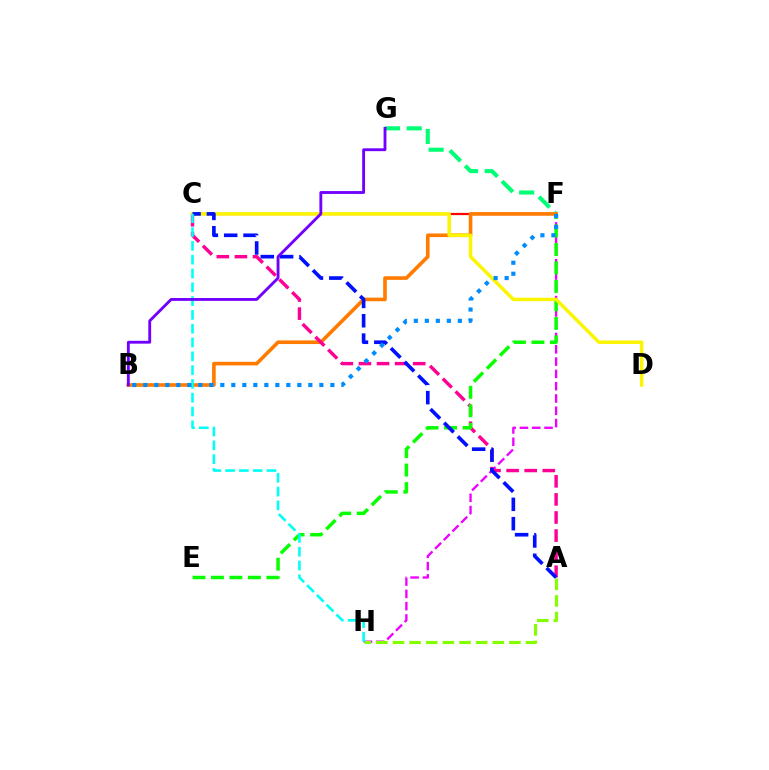{('F', 'H'): [{'color': '#ee00ff', 'line_style': 'dashed', 'thickness': 1.67}], ('C', 'F'): [{'color': '#ff0000', 'line_style': 'solid', 'thickness': 1.6}], ('F', 'G'): [{'color': '#00ff74', 'line_style': 'dashed', 'thickness': 2.94}], ('B', 'F'): [{'color': '#ff7c00', 'line_style': 'solid', 'thickness': 2.62}, {'color': '#008cff', 'line_style': 'dotted', 'thickness': 2.99}], ('A', 'H'): [{'color': '#84ff00', 'line_style': 'dashed', 'thickness': 2.26}], ('A', 'C'): [{'color': '#ff0094', 'line_style': 'dashed', 'thickness': 2.46}, {'color': '#0010ff', 'line_style': 'dashed', 'thickness': 2.63}], ('E', 'F'): [{'color': '#08ff00', 'line_style': 'dashed', 'thickness': 2.51}], ('C', 'D'): [{'color': '#fcf500', 'line_style': 'solid', 'thickness': 2.49}], ('C', 'H'): [{'color': '#00fff6', 'line_style': 'dashed', 'thickness': 1.88}], ('B', 'G'): [{'color': '#7200ff', 'line_style': 'solid', 'thickness': 2.06}]}